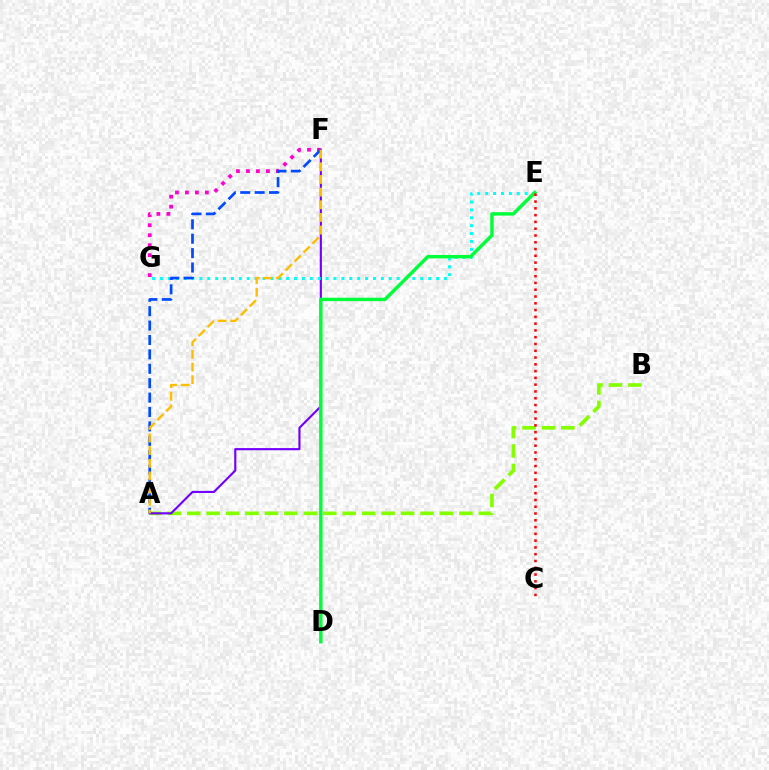{('A', 'B'): [{'color': '#84ff00', 'line_style': 'dashed', 'thickness': 2.64}], ('A', 'F'): [{'color': '#7200ff', 'line_style': 'solid', 'thickness': 1.54}, {'color': '#004bff', 'line_style': 'dashed', 'thickness': 1.96}, {'color': '#ffbd00', 'line_style': 'dashed', 'thickness': 1.72}], ('E', 'G'): [{'color': '#00fff6', 'line_style': 'dotted', 'thickness': 2.14}], ('D', 'E'): [{'color': '#00ff39', 'line_style': 'solid', 'thickness': 2.47}], ('F', 'G'): [{'color': '#ff00cf', 'line_style': 'dotted', 'thickness': 2.71}], ('C', 'E'): [{'color': '#ff0000', 'line_style': 'dotted', 'thickness': 1.84}]}